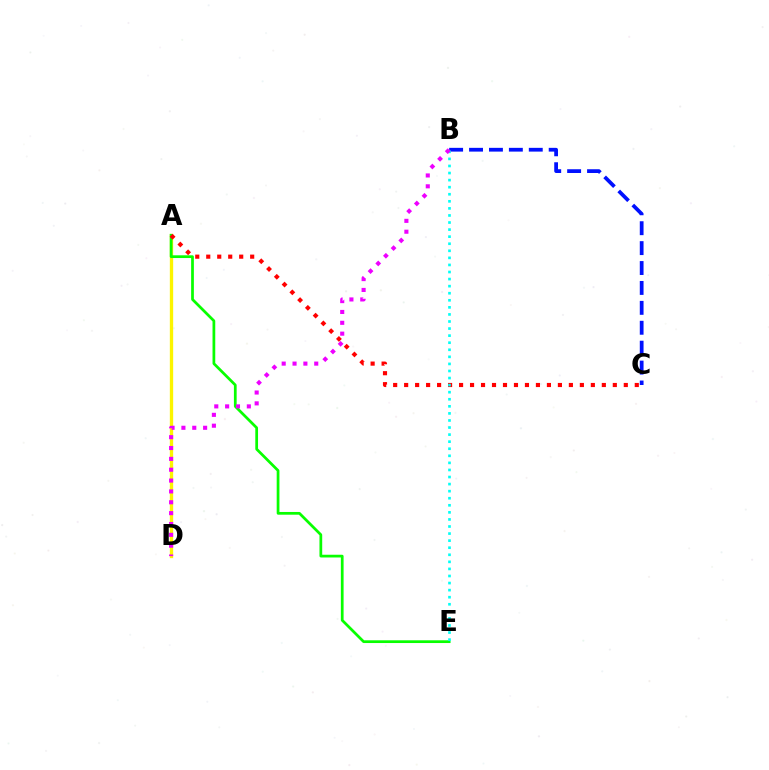{('A', 'D'): [{'color': '#fcf500', 'line_style': 'solid', 'thickness': 2.39}], ('A', 'E'): [{'color': '#08ff00', 'line_style': 'solid', 'thickness': 1.97}], ('A', 'C'): [{'color': '#ff0000', 'line_style': 'dotted', 'thickness': 2.98}], ('B', 'C'): [{'color': '#0010ff', 'line_style': 'dashed', 'thickness': 2.71}], ('B', 'E'): [{'color': '#00fff6', 'line_style': 'dotted', 'thickness': 1.92}], ('B', 'D'): [{'color': '#ee00ff', 'line_style': 'dotted', 'thickness': 2.95}]}